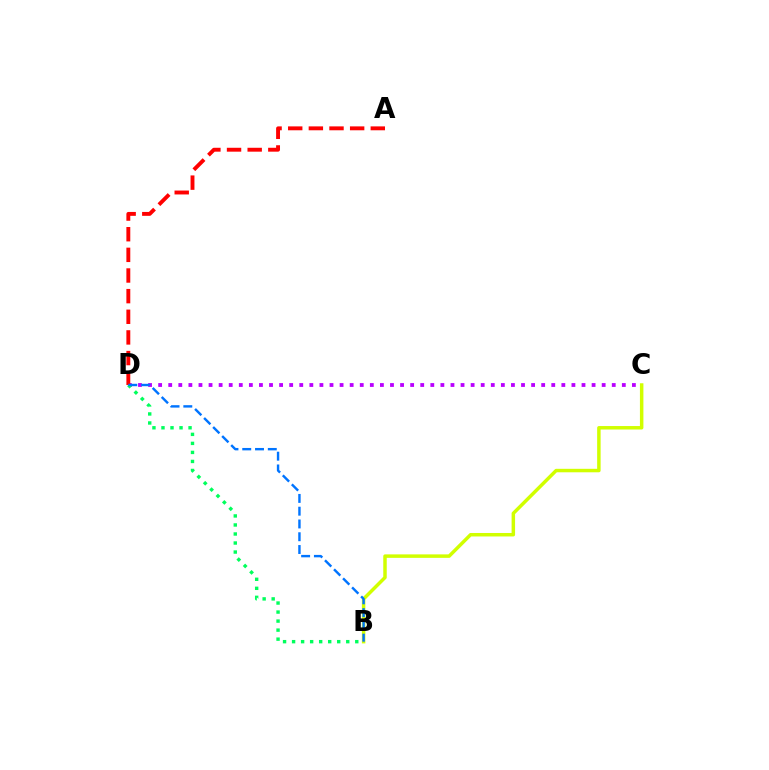{('C', 'D'): [{'color': '#b900ff', 'line_style': 'dotted', 'thickness': 2.74}], ('B', 'C'): [{'color': '#d1ff00', 'line_style': 'solid', 'thickness': 2.5}], ('A', 'D'): [{'color': '#ff0000', 'line_style': 'dashed', 'thickness': 2.8}], ('B', 'D'): [{'color': '#00ff5c', 'line_style': 'dotted', 'thickness': 2.45}, {'color': '#0074ff', 'line_style': 'dashed', 'thickness': 1.74}]}